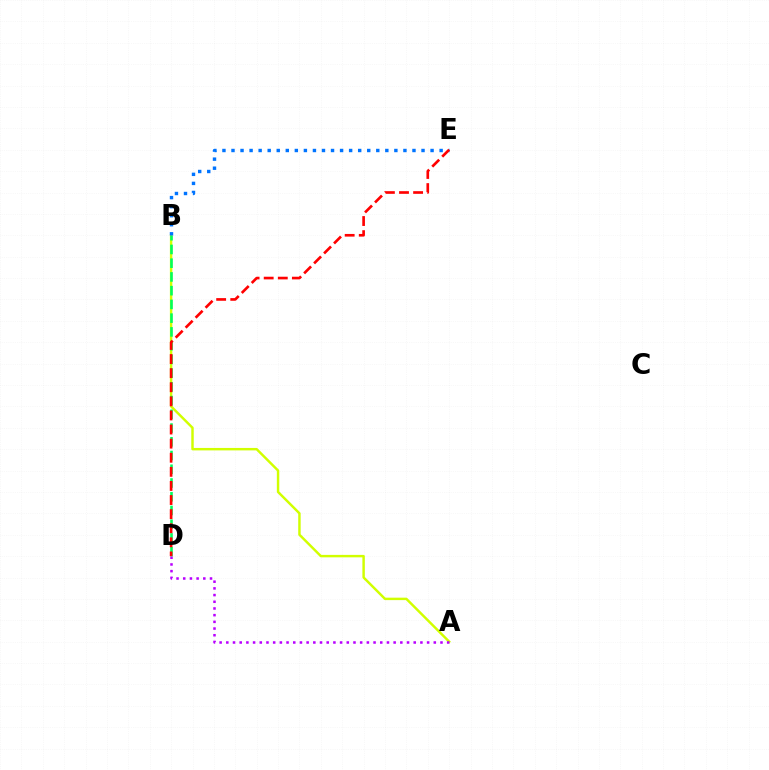{('A', 'B'): [{'color': '#d1ff00', 'line_style': 'solid', 'thickness': 1.76}], ('B', 'D'): [{'color': '#00ff5c', 'line_style': 'dashed', 'thickness': 1.87}], ('A', 'D'): [{'color': '#b900ff', 'line_style': 'dotted', 'thickness': 1.82}], ('B', 'E'): [{'color': '#0074ff', 'line_style': 'dotted', 'thickness': 2.46}], ('D', 'E'): [{'color': '#ff0000', 'line_style': 'dashed', 'thickness': 1.92}]}